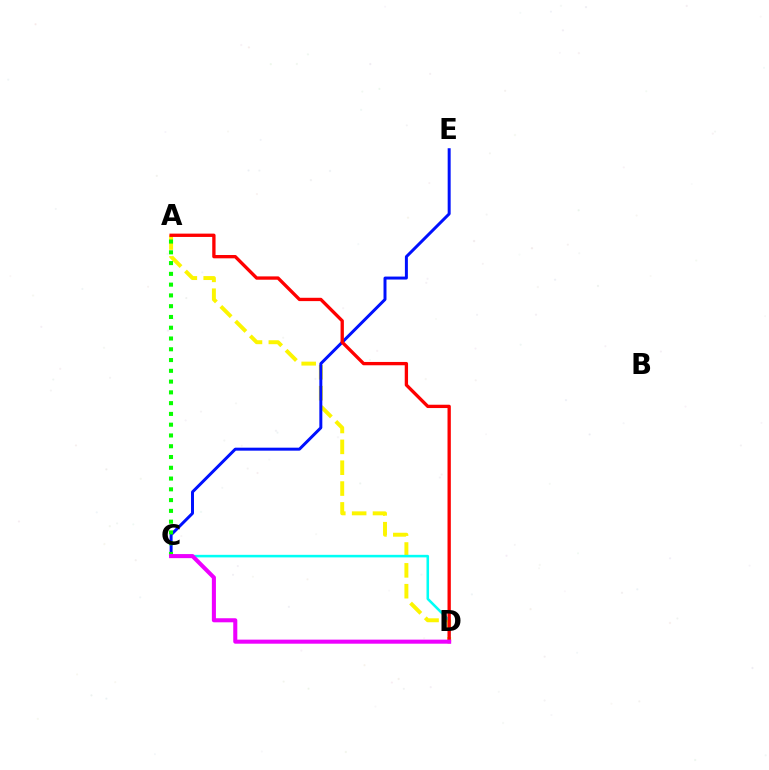{('A', 'D'): [{'color': '#fcf500', 'line_style': 'dashed', 'thickness': 2.83}, {'color': '#ff0000', 'line_style': 'solid', 'thickness': 2.39}], ('C', 'D'): [{'color': '#00fff6', 'line_style': 'solid', 'thickness': 1.84}, {'color': '#ee00ff', 'line_style': 'solid', 'thickness': 2.93}], ('C', 'E'): [{'color': '#0010ff', 'line_style': 'solid', 'thickness': 2.15}], ('A', 'C'): [{'color': '#08ff00', 'line_style': 'dotted', 'thickness': 2.93}]}